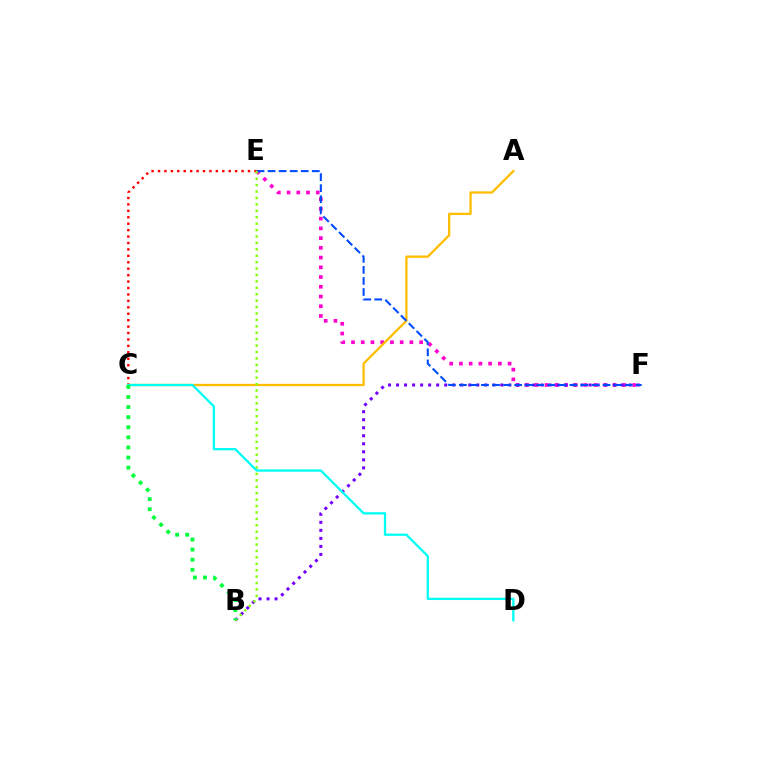{('E', 'F'): [{'color': '#ff00cf', 'line_style': 'dotted', 'thickness': 2.64}, {'color': '#004bff', 'line_style': 'dashed', 'thickness': 1.5}], ('C', 'E'): [{'color': '#ff0000', 'line_style': 'dotted', 'thickness': 1.75}], ('A', 'C'): [{'color': '#ffbd00', 'line_style': 'solid', 'thickness': 1.64}], ('B', 'F'): [{'color': '#7200ff', 'line_style': 'dotted', 'thickness': 2.18}], ('B', 'E'): [{'color': '#84ff00', 'line_style': 'dotted', 'thickness': 1.74}], ('C', 'D'): [{'color': '#00fff6', 'line_style': 'solid', 'thickness': 1.65}], ('B', 'C'): [{'color': '#00ff39', 'line_style': 'dotted', 'thickness': 2.74}]}